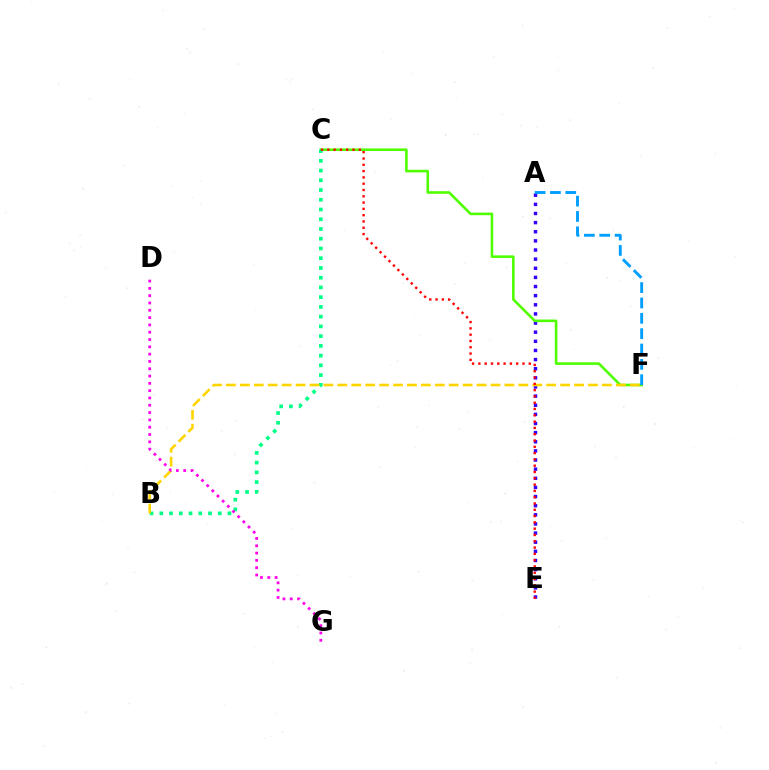{('A', 'E'): [{'color': '#3700ff', 'line_style': 'dotted', 'thickness': 2.48}], ('C', 'F'): [{'color': '#4fff00', 'line_style': 'solid', 'thickness': 1.87}], ('B', 'C'): [{'color': '#00ff86', 'line_style': 'dotted', 'thickness': 2.65}], ('A', 'F'): [{'color': '#009eff', 'line_style': 'dashed', 'thickness': 2.08}], ('B', 'F'): [{'color': '#ffd500', 'line_style': 'dashed', 'thickness': 1.89}], ('D', 'G'): [{'color': '#ff00ed', 'line_style': 'dotted', 'thickness': 1.99}], ('C', 'E'): [{'color': '#ff0000', 'line_style': 'dotted', 'thickness': 1.71}]}